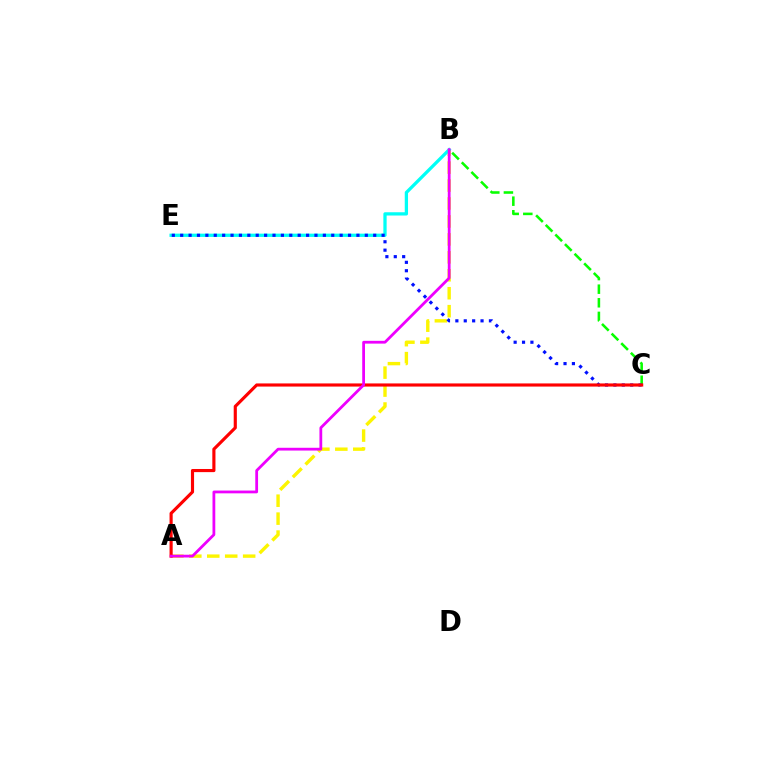{('B', 'C'): [{'color': '#08ff00', 'line_style': 'dashed', 'thickness': 1.85}], ('A', 'B'): [{'color': '#fcf500', 'line_style': 'dashed', 'thickness': 2.44}, {'color': '#ee00ff', 'line_style': 'solid', 'thickness': 2.0}], ('B', 'E'): [{'color': '#00fff6', 'line_style': 'solid', 'thickness': 2.36}], ('C', 'E'): [{'color': '#0010ff', 'line_style': 'dotted', 'thickness': 2.28}], ('A', 'C'): [{'color': '#ff0000', 'line_style': 'solid', 'thickness': 2.26}]}